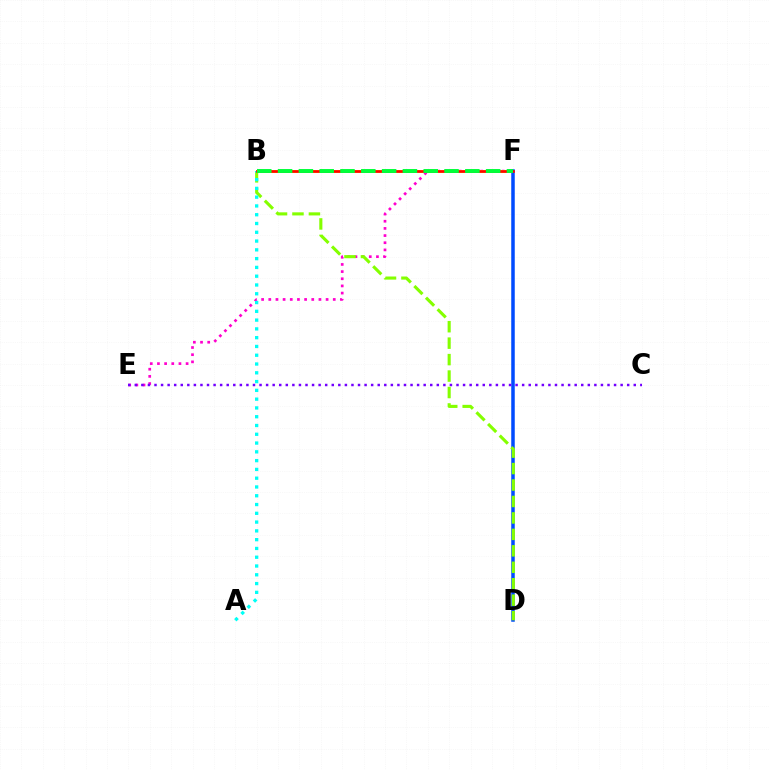{('E', 'F'): [{'color': '#ff00cf', 'line_style': 'dotted', 'thickness': 1.95}], ('B', 'F'): [{'color': '#ffbd00', 'line_style': 'solid', 'thickness': 2.14}, {'color': '#ff0000', 'line_style': 'solid', 'thickness': 1.85}, {'color': '#00ff39', 'line_style': 'dashed', 'thickness': 2.83}], ('D', 'F'): [{'color': '#004bff', 'line_style': 'solid', 'thickness': 2.53}], ('C', 'E'): [{'color': '#7200ff', 'line_style': 'dotted', 'thickness': 1.78}], ('B', 'D'): [{'color': '#84ff00', 'line_style': 'dashed', 'thickness': 2.24}], ('A', 'B'): [{'color': '#00fff6', 'line_style': 'dotted', 'thickness': 2.39}]}